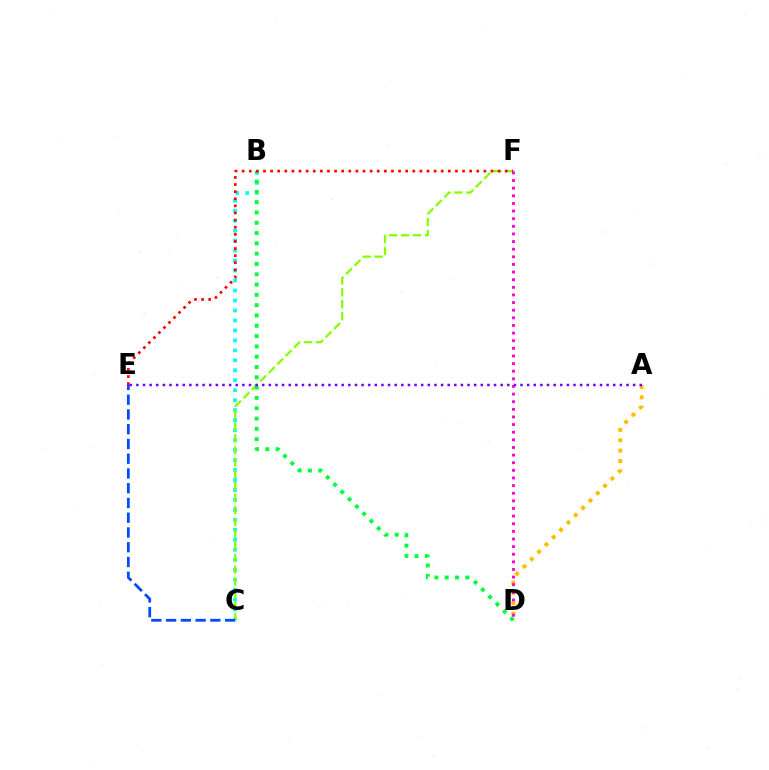{('A', 'D'): [{'color': '#ffbd00', 'line_style': 'dotted', 'thickness': 2.82}], ('B', 'C'): [{'color': '#00fff6', 'line_style': 'dotted', 'thickness': 2.71}], ('C', 'F'): [{'color': '#84ff00', 'line_style': 'dashed', 'thickness': 1.62}], ('B', 'D'): [{'color': '#00ff39', 'line_style': 'dotted', 'thickness': 2.8}], ('E', 'F'): [{'color': '#ff0000', 'line_style': 'dotted', 'thickness': 1.93}], ('D', 'F'): [{'color': '#ff00cf', 'line_style': 'dotted', 'thickness': 2.07}], ('A', 'E'): [{'color': '#7200ff', 'line_style': 'dotted', 'thickness': 1.8}], ('C', 'E'): [{'color': '#004bff', 'line_style': 'dashed', 'thickness': 2.0}]}